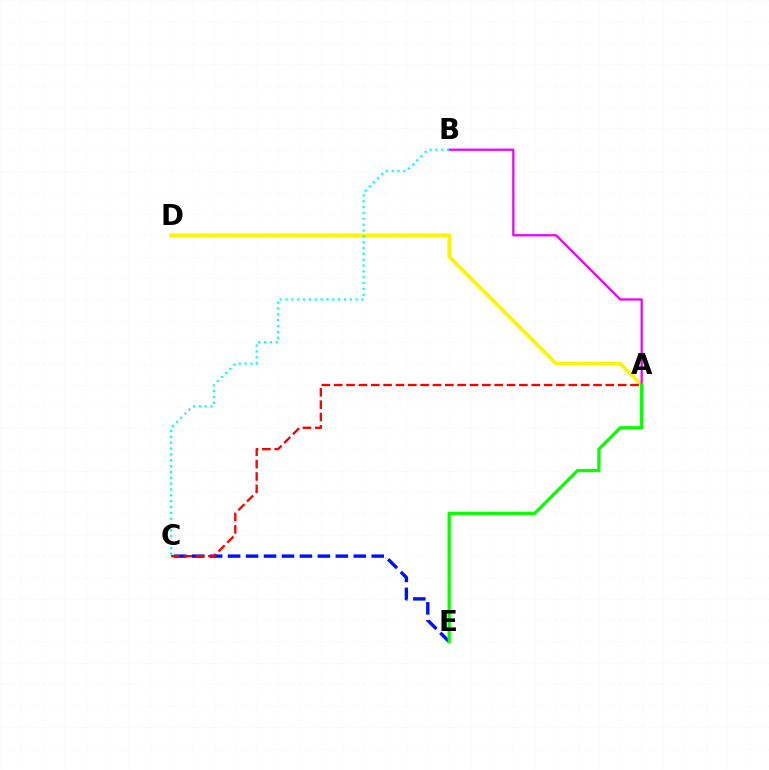{('A', 'D'): [{'color': '#fcf500', 'line_style': 'solid', 'thickness': 2.64}], ('A', 'B'): [{'color': '#ee00ff', 'line_style': 'solid', 'thickness': 1.63}], ('C', 'E'): [{'color': '#0010ff', 'line_style': 'dashed', 'thickness': 2.44}], ('B', 'C'): [{'color': '#00fff6', 'line_style': 'dotted', 'thickness': 1.59}], ('A', 'C'): [{'color': '#ff0000', 'line_style': 'dashed', 'thickness': 1.68}], ('A', 'E'): [{'color': '#08ff00', 'line_style': 'solid', 'thickness': 2.35}]}